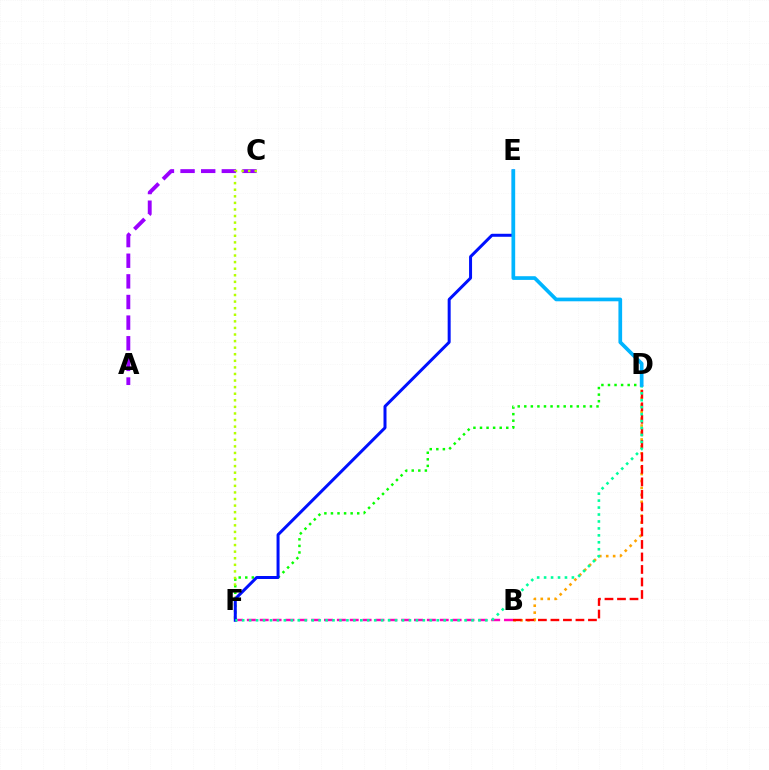{('B', 'D'): [{'color': '#ffa500', 'line_style': 'dotted', 'thickness': 1.88}, {'color': '#ff0000', 'line_style': 'dashed', 'thickness': 1.7}], ('B', 'F'): [{'color': '#ff00bd', 'line_style': 'dashed', 'thickness': 1.75}], ('A', 'C'): [{'color': '#9b00ff', 'line_style': 'dashed', 'thickness': 2.8}], ('D', 'F'): [{'color': '#08ff00', 'line_style': 'dotted', 'thickness': 1.78}, {'color': '#00ff9d', 'line_style': 'dotted', 'thickness': 1.89}], ('C', 'F'): [{'color': '#b3ff00', 'line_style': 'dotted', 'thickness': 1.79}], ('E', 'F'): [{'color': '#0010ff', 'line_style': 'solid', 'thickness': 2.16}], ('D', 'E'): [{'color': '#00b5ff', 'line_style': 'solid', 'thickness': 2.66}]}